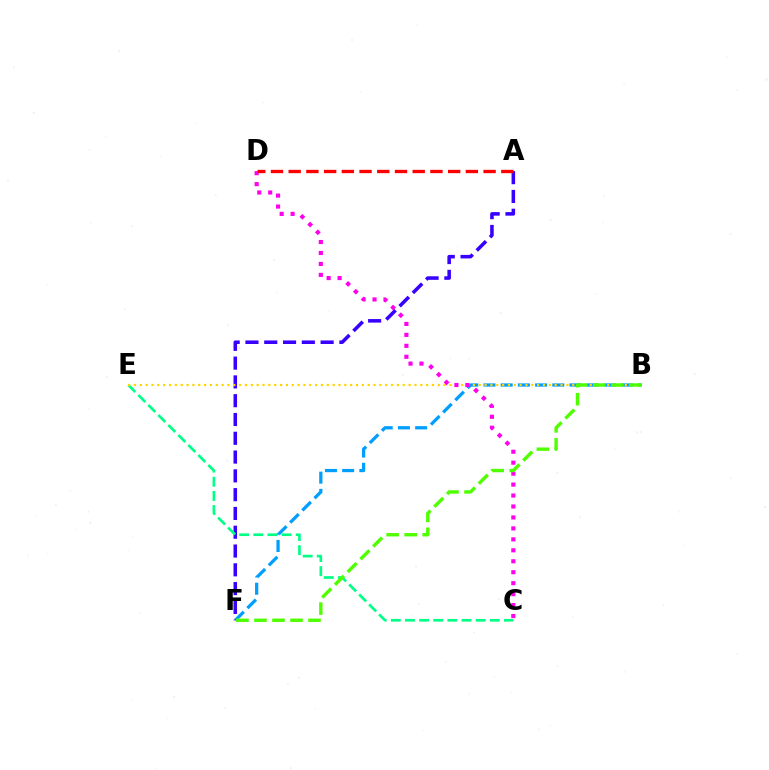{('B', 'F'): [{'color': '#009eff', 'line_style': 'dashed', 'thickness': 2.34}, {'color': '#4fff00', 'line_style': 'dashed', 'thickness': 2.45}], ('A', 'F'): [{'color': '#3700ff', 'line_style': 'dashed', 'thickness': 2.55}], ('C', 'E'): [{'color': '#00ff86', 'line_style': 'dashed', 'thickness': 1.92}], ('B', 'E'): [{'color': '#ffd500', 'line_style': 'dotted', 'thickness': 1.59}], ('C', 'D'): [{'color': '#ff00ed', 'line_style': 'dotted', 'thickness': 2.98}], ('A', 'D'): [{'color': '#ff0000', 'line_style': 'dashed', 'thickness': 2.41}]}